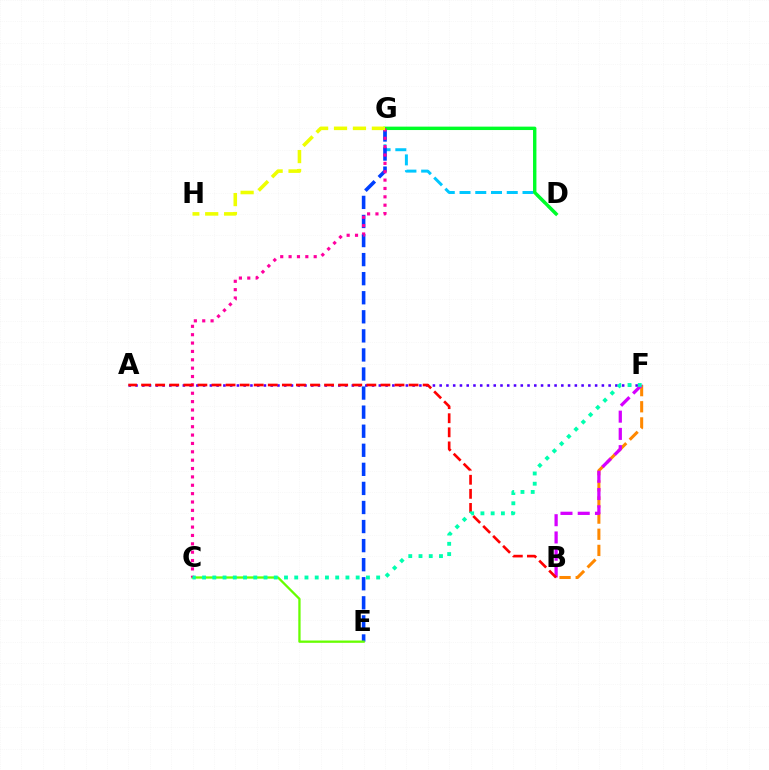{('A', 'F'): [{'color': '#4f00ff', 'line_style': 'dotted', 'thickness': 1.84}], ('D', 'G'): [{'color': '#00c7ff', 'line_style': 'dashed', 'thickness': 2.14}, {'color': '#00ff27', 'line_style': 'solid', 'thickness': 2.45}], ('E', 'G'): [{'color': '#003fff', 'line_style': 'dashed', 'thickness': 2.59}], ('B', 'F'): [{'color': '#ff8800', 'line_style': 'dashed', 'thickness': 2.19}, {'color': '#d600ff', 'line_style': 'dashed', 'thickness': 2.34}], ('C', 'E'): [{'color': '#66ff00', 'line_style': 'solid', 'thickness': 1.65}], ('C', 'G'): [{'color': '#ff00a0', 'line_style': 'dotted', 'thickness': 2.27}], ('A', 'B'): [{'color': '#ff0000', 'line_style': 'dashed', 'thickness': 1.91}], ('G', 'H'): [{'color': '#eeff00', 'line_style': 'dashed', 'thickness': 2.57}], ('C', 'F'): [{'color': '#00ffaf', 'line_style': 'dotted', 'thickness': 2.78}]}